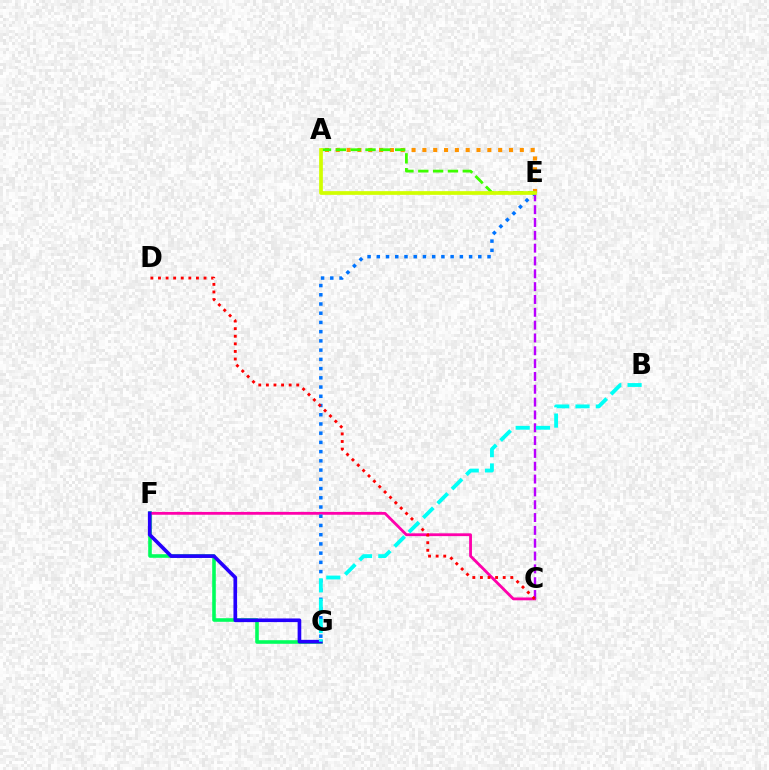{('F', 'G'): [{'color': '#00ff5c', 'line_style': 'solid', 'thickness': 2.58}, {'color': '#2500ff', 'line_style': 'solid', 'thickness': 2.63}], ('C', 'F'): [{'color': '#ff00ac', 'line_style': 'solid', 'thickness': 2.03}], ('A', 'E'): [{'color': '#ff9400', 'line_style': 'dotted', 'thickness': 2.94}, {'color': '#3dff00', 'line_style': 'dashed', 'thickness': 2.02}, {'color': '#d1ff00', 'line_style': 'solid', 'thickness': 2.67}], ('C', 'E'): [{'color': '#b900ff', 'line_style': 'dashed', 'thickness': 1.74}], ('E', 'G'): [{'color': '#0074ff', 'line_style': 'dotted', 'thickness': 2.51}], ('C', 'D'): [{'color': '#ff0000', 'line_style': 'dotted', 'thickness': 2.06}], ('B', 'G'): [{'color': '#00fff6', 'line_style': 'dashed', 'thickness': 2.76}]}